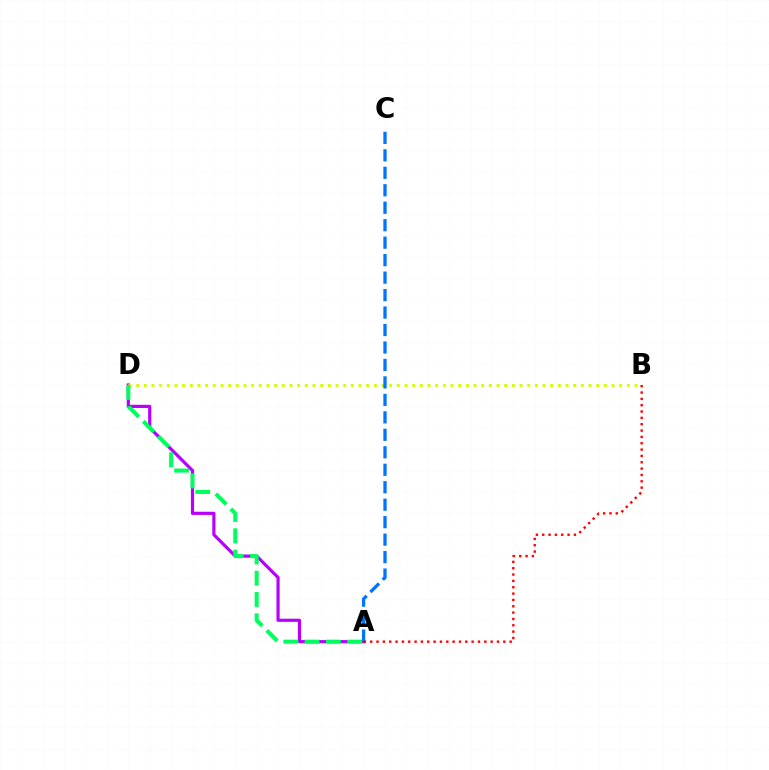{('A', 'D'): [{'color': '#b900ff', 'line_style': 'solid', 'thickness': 2.29}, {'color': '#00ff5c', 'line_style': 'dashed', 'thickness': 2.89}], ('B', 'D'): [{'color': '#d1ff00', 'line_style': 'dotted', 'thickness': 2.08}], ('A', 'C'): [{'color': '#0074ff', 'line_style': 'dashed', 'thickness': 2.37}], ('A', 'B'): [{'color': '#ff0000', 'line_style': 'dotted', 'thickness': 1.72}]}